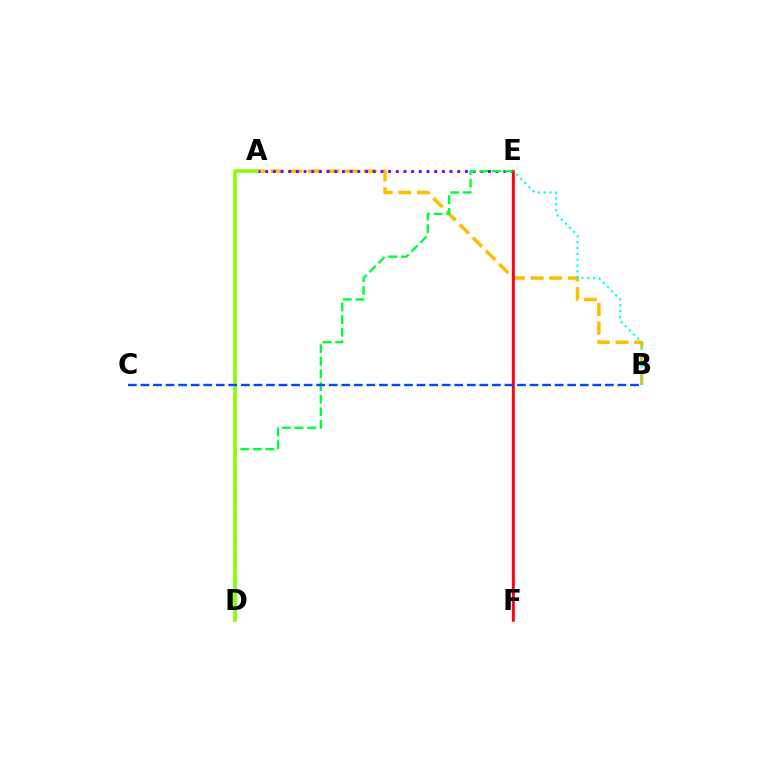{('A', 'B'): [{'color': '#ffbd00', 'line_style': 'dashed', 'thickness': 2.53}], ('A', 'E'): [{'color': '#7200ff', 'line_style': 'dotted', 'thickness': 2.09}], ('E', 'F'): [{'color': '#ff00cf', 'line_style': 'solid', 'thickness': 1.67}, {'color': '#ff0000', 'line_style': 'solid', 'thickness': 1.83}], ('D', 'E'): [{'color': '#00ff39', 'line_style': 'dashed', 'thickness': 1.71}], ('A', 'D'): [{'color': '#84ff00', 'line_style': 'solid', 'thickness': 2.55}], ('B', 'E'): [{'color': '#00fff6', 'line_style': 'dotted', 'thickness': 1.58}], ('B', 'C'): [{'color': '#004bff', 'line_style': 'dashed', 'thickness': 1.71}]}